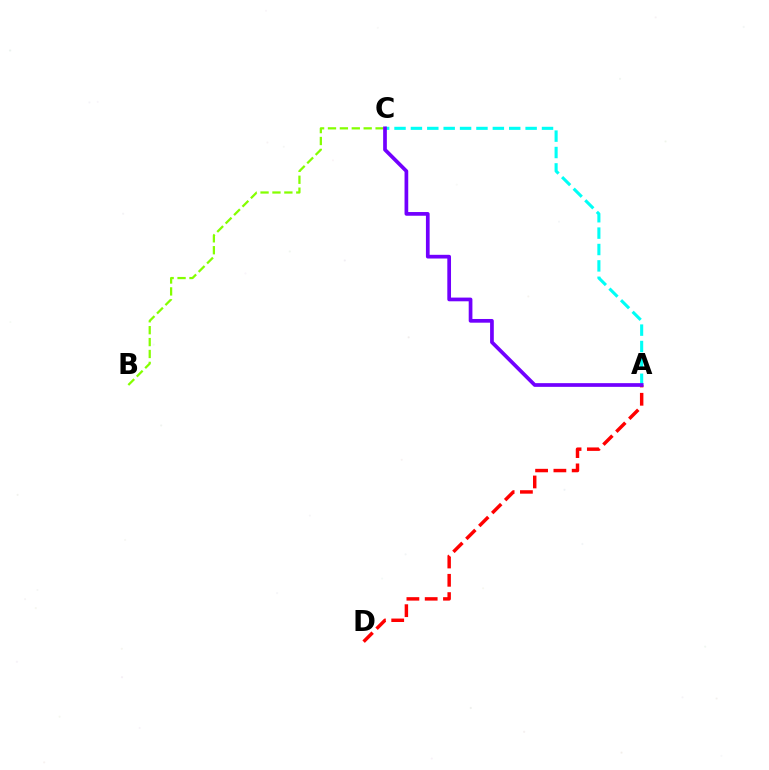{('A', 'D'): [{'color': '#ff0000', 'line_style': 'dashed', 'thickness': 2.48}], ('A', 'C'): [{'color': '#00fff6', 'line_style': 'dashed', 'thickness': 2.23}, {'color': '#7200ff', 'line_style': 'solid', 'thickness': 2.67}], ('B', 'C'): [{'color': '#84ff00', 'line_style': 'dashed', 'thickness': 1.62}]}